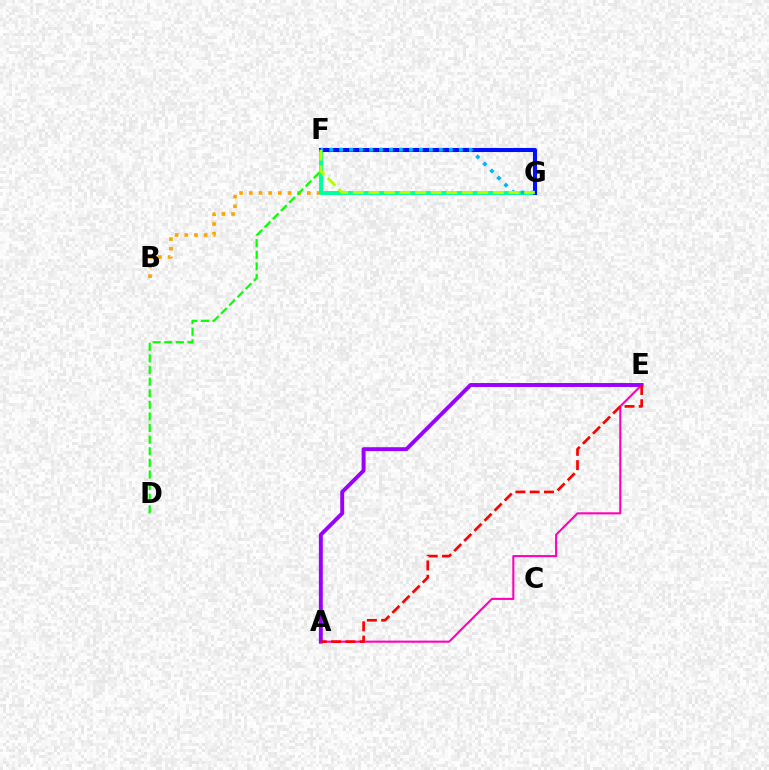{('B', 'G'): [{'color': '#ffa500', 'line_style': 'dotted', 'thickness': 2.63}], ('D', 'F'): [{'color': '#08ff00', 'line_style': 'dashed', 'thickness': 1.58}], ('A', 'E'): [{'color': '#ff00bd', 'line_style': 'solid', 'thickness': 1.5}, {'color': '#9b00ff', 'line_style': 'solid', 'thickness': 2.82}, {'color': '#ff0000', 'line_style': 'dashed', 'thickness': 1.94}], ('F', 'G'): [{'color': '#00ff9d', 'line_style': 'solid', 'thickness': 2.79}, {'color': '#0010ff', 'line_style': 'solid', 'thickness': 2.93}, {'color': '#00b5ff', 'line_style': 'dotted', 'thickness': 2.71}, {'color': '#b3ff00', 'line_style': 'dashed', 'thickness': 2.12}]}